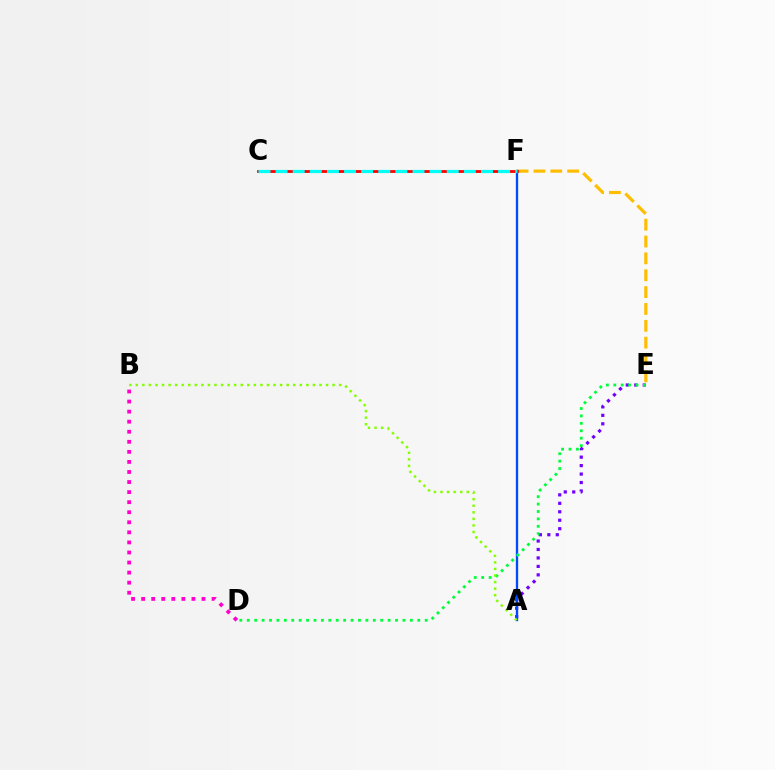{('A', 'E'): [{'color': '#7200ff', 'line_style': 'dotted', 'thickness': 2.3}], ('E', 'F'): [{'color': '#ffbd00', 'line_style': 'dashed', 'thickness': 2.29}], ('A', 'F'): [{'color': '#004bff', 'line_style': 'solid', 'thickness': 1.69}], ('D', 'E'): [{'color': '#00ff39', 'line_style': 'dotted', 'thickness': 2.01}], ('B', 'D'): [{'color': '#ff00cf', 'line_style': 'dotted', 'thickness': 2.73}], ('C', 'F'): [{'color': '#ff0000', 'line_style': 'solid', 'thickness': 2.01}, {'color': '#00fff6', 'line_style': 'dashed', 'thickness': 2.33}], ('A', 'B'): [{'color': '#84ff00', 'line_style': 'dotted', 'thickness': 1.78}]}